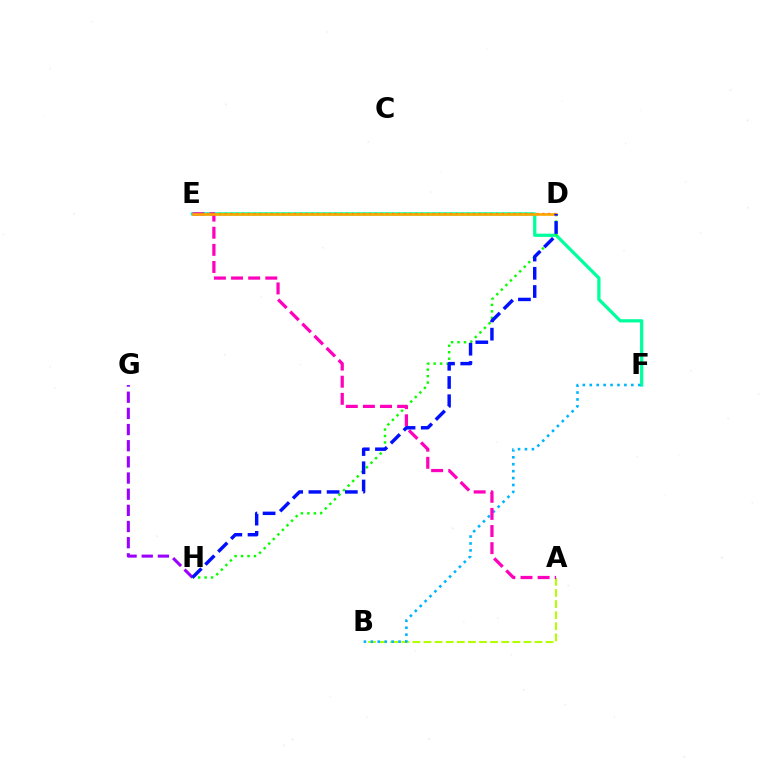{('E', 'F'): [{'color': '#00ff9d', 'line_style': 'solid', 'thickness': 2.34}], ('D', 'E'): [{'color': '#ff0000', 'line_style': 'dotted', 'thickness': 1.57}, {'color': '#ffa500', 'line_style': 'solid', 'thickness': 1.89}], ('D', 'H'): [{'color': '#08ff00', 'line_style': 'dotted', 'thickness': 1.76}, {'color': '#0010ff', 'line_style': 'dashed', 'thickness': 2.48}], ('A', 'B'): [{'color': '#b3ff00', 'line_style': 'dashed', 'thickness': 1.51}], ('B', 'F'): [{'color': '#00b5ff', 'line_style': 'dotted', 'thickness': 1.88}], ('A', 'E'): [{'color': '#ff00bd', 'line_style': 'dashed', 'thickness': 2.33}], ('G', 'H'): [{'color': '#9b00ff', 'line_style': 'dashed', 'thickness': 2.2}]}